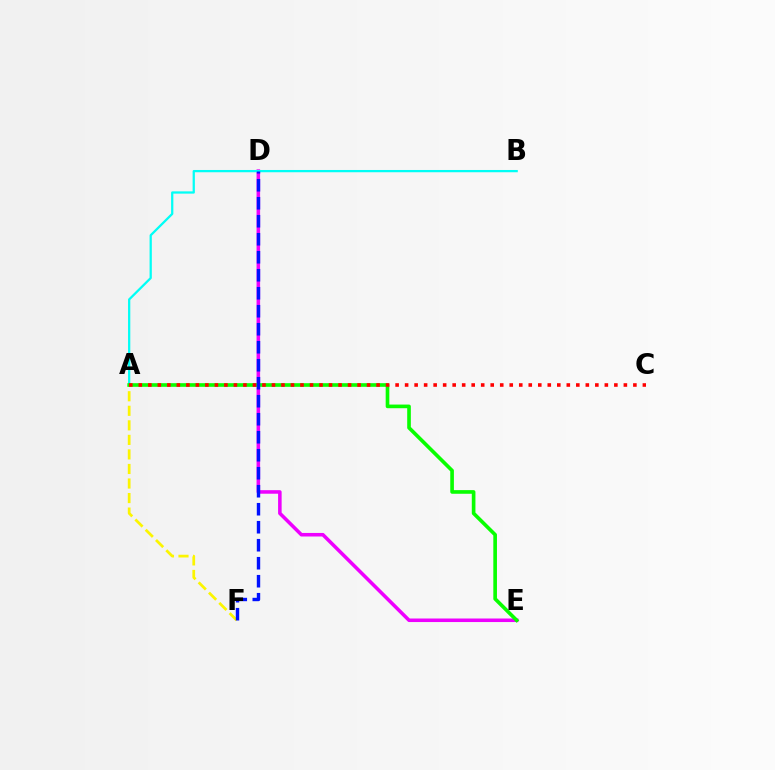{('D', 'E'): [{'color': '#ee00ff', 'line_style': 'solid', 'thickness': 2.55}], ('A', 'F'): [{'color': '#fcf500', 'line_style': 'dashed', 'thickness': 1.98}], ('A', 'B'): [{'color': '#00fff6', 'line_style': 'solid', 'thickness': 1.63}], ('A', 'E'): [{'color': '#08ff00', 'line_style': 'solid', 'thickness': 2.62}], ('A', 'C'): [{'color': '#ff0000', 'line_style': 'dotted', 'thickness': 2.58}], ('D', 'F'): [{'color': '#0010ff', 'line_style': 'dashed', 'thickness': 2.45}]}